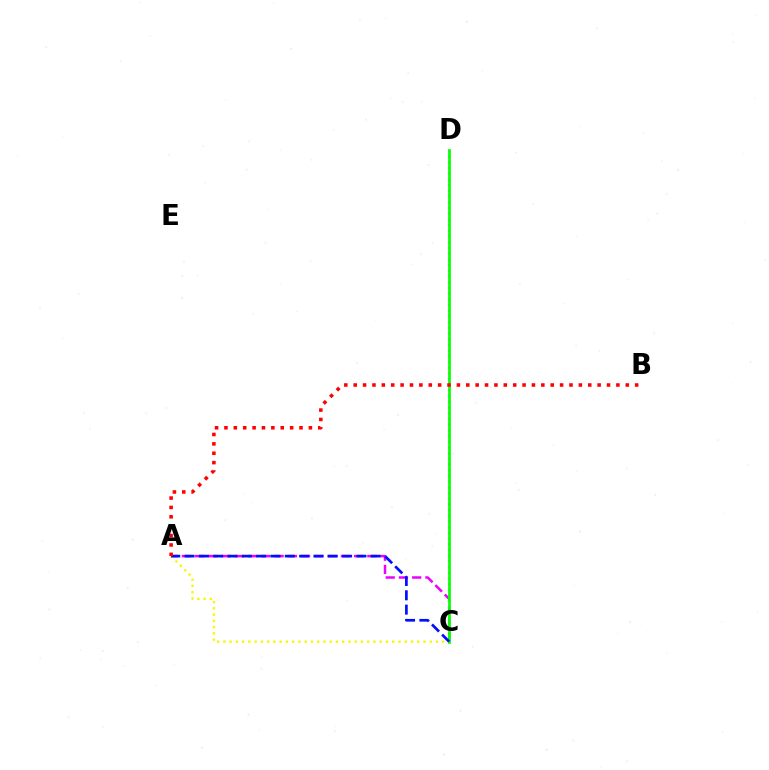{('A', 'C'): [{'color': '#ee00ff', 'line_style': 'dashed', 'thickness': 1.8}, {'color': '#fcf500', 'line_style': 'dotted', 'thickness': 1.7}, {'color': '#0010ff', 'line_style': 'dashed', 'thickness': 1.95}], ('C', 'D'): [{'color': '#00fff6', 'line_style': 'dotted', 'thickness': 1.55}, {'color': '#08ff00', 'line_style': 'solid', 'thickness': 1.94}], ('A', 'B'): [{'color': '#ff0000', 'line_style': 'dotted', 'thickness': 2.55}]}